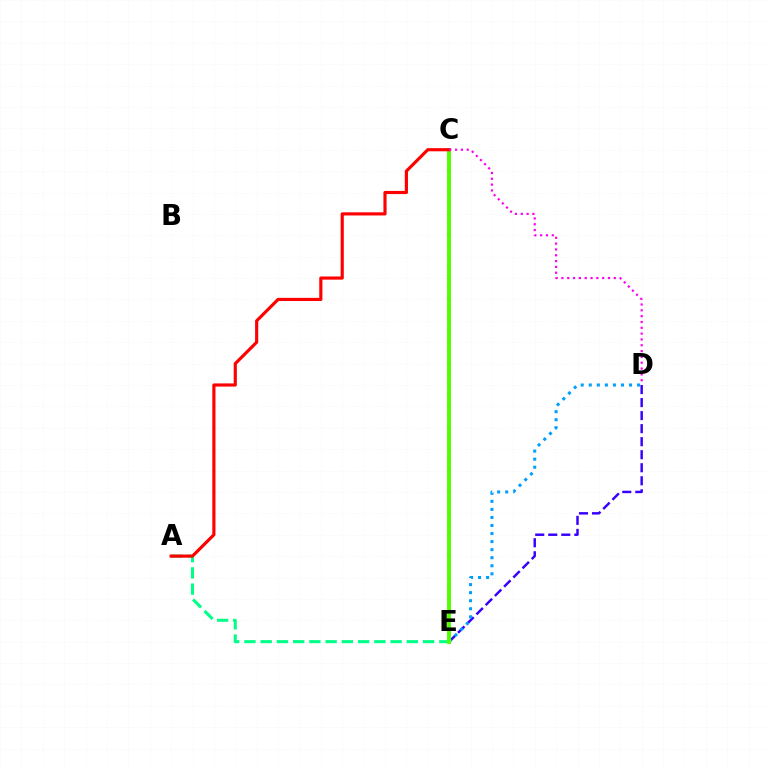{('D', 'E'): [{'color': '#3700ff', 'line_style': 'dashed', 'thickness': 1.77}, {'color': '#009eff', 'line_style': 'dotted', 'thickness': 2.19}], ('A', 'E'): [{'color': '#00ff86', 'line_style': 'dashed', 'thickness': 2.21}], ('C', 'E'): [{'color': '#ffd500', 'line_style': 'dotted', 'thickness': 2.9}, {'color': '#4fff00', 'line_style': 'solid', 'thickness': 2.77}], ('A', 'C'): [{'color': '#ff0000', 'line_style': 'solid', 'thickness': 2.27}], ('C', 'D'): [{'color': '#ff00ed', 'line_style': 'dotted', 'thickness': 1.58}]}